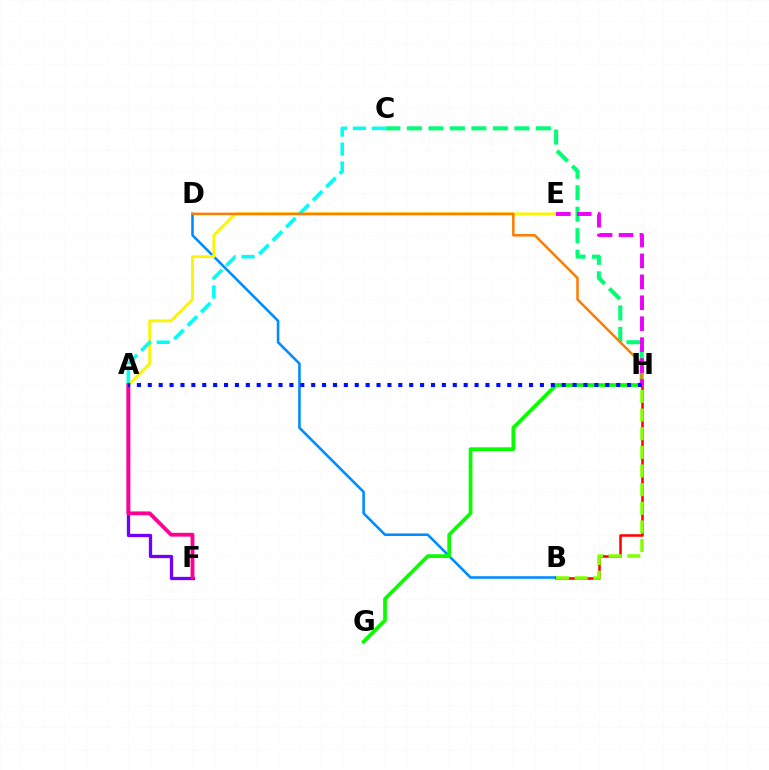{('B', 'D'): [{'color': '#008cff', 'line_style': 'solid', 'thickness': 1.86}], ('G', 'H'): [{'color': '#08ff00', 'line_style': 'solid', 'thickness': 2.68}], ('A', 'E'): [{'color': '#fcf500', 'line_style': 'solid', 'thickness': 2.09}], ('B', 'H'): [{'color': '#ff0000', 'line_style': 'solid', 'thickness': 1.83}, {'color': '#84ff00', 'line_style': 'dashed', 'thickness': 2.53}], ('A', 'C'): [{'color': '#00fff6', 'line_style': 'dashed', 'thickness': 2.58}], ('C', 'H'): [{'color': '#00ff74', 'line_style': 'dashed', 'thickness': 2.92}], ('A', 'F'): [{'color': '#7200ff', 'line_style': 'solid', 'thickness': 2.37}, {'color': '#ff0094', 'line_style': 'solid', 'thickness': 2.75}], ('D', 'H'): [{'color': '#ff7c00', 'line_style': 'solid', 'thickness': 1.82}], ('E', 'H'): [{'color': '#ee00ff', 'line_style': 'dashed', 'thickness': 2.84}], ('A', 'H'): [{'color': '#0010ff', 'line_style': 'dotted', 'thickness': 2.96}]}